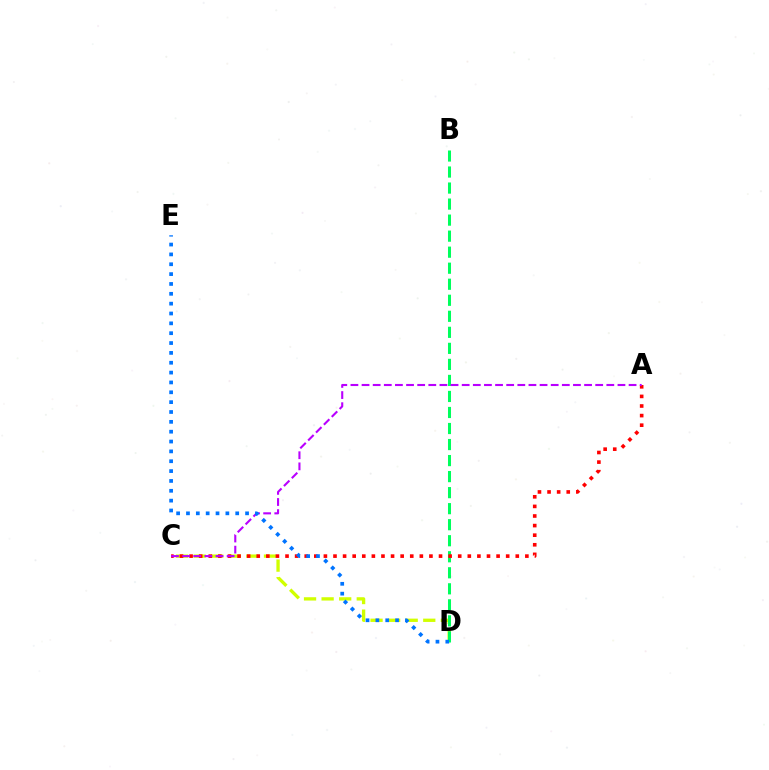{('C', 'D'): [{'color': '#d1ff00', 'line_style': 'dashed', 'thickness': 2.39}], ('B', 'D'): [{'color': '#00ff5c', 'line_style': 'dashed', 'thickness': 2.18}], ('A', 'C'): [{'color': '#ff0000', 'line_style': 'dotted', 'thickness': 2.61}, {'color': '#b900ff', 'line_style': 'dashed', 'thickness': 1.51}], ('D', 'E'): [{'color': '#0074ff', 'line_style': 'dotted', 'thickness': 2.68}]}